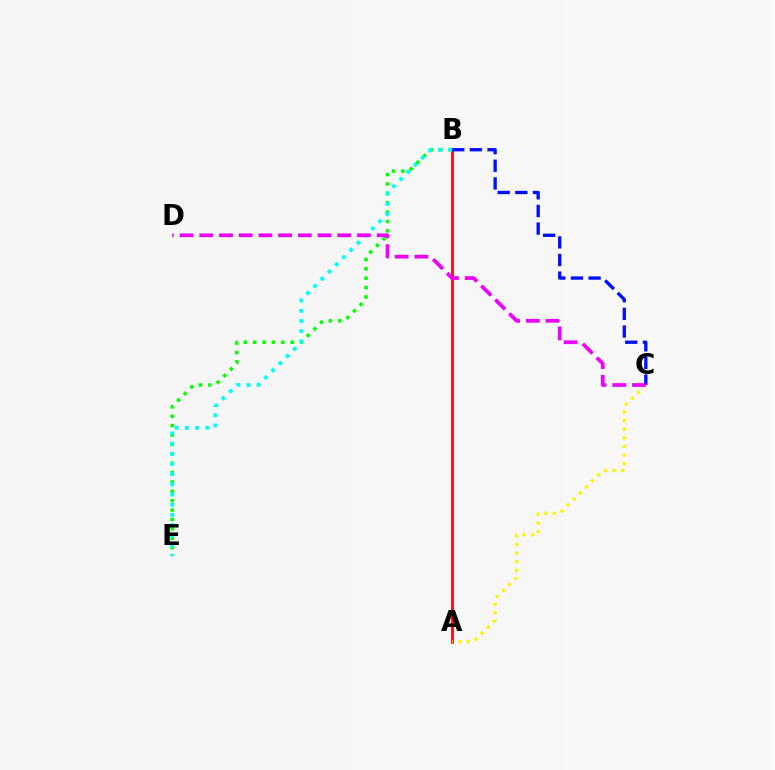{('A', 'B'): [{'color': '#ff0000', 'line_style': 'solid', 'thickness': 1.96}], ('B', 'E'): [{'color': '#08ff00', 'line_style': 'dotted', 'thickness': 2.55}, {'color': '#00fff6', 'line_style': 'dotted', 'thickness': 2.77}], ('A', 'C'): [{'color': '#fcf500', 'line_style': 'dotted', 'thickness': 2.34}], ('B', 'C'): [{'color': '#0010ff', 'line_style': 'dashed', 'thickness': 2.4}], ('C', 'D'): [{'color': '#ee00ff', 'line_style': 'dashed', 'thickness': 2.68}]}